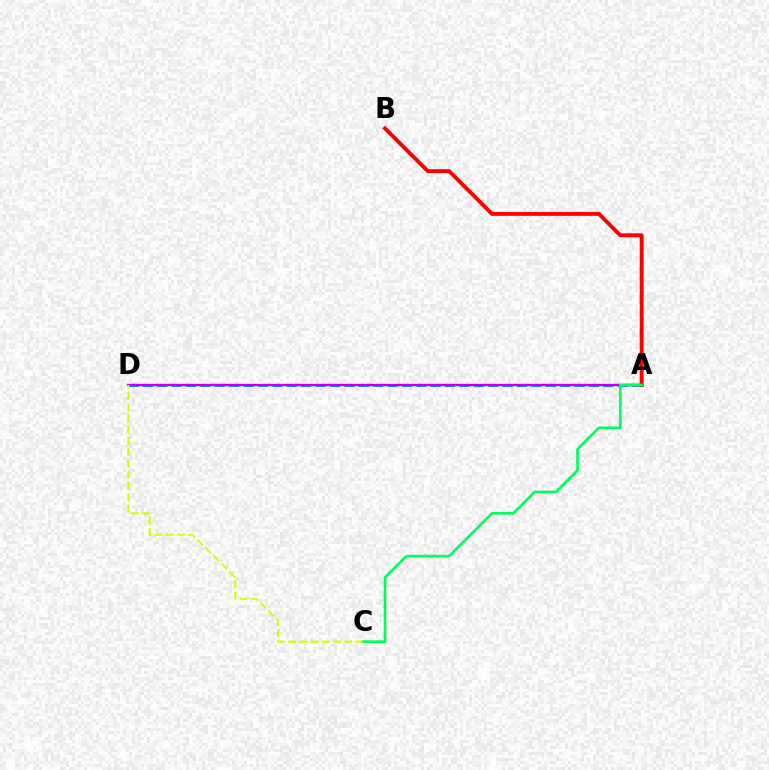{('A', 'D'): [{'color': '#0074ff', 'line_style': 'dashed', 'thickness': 1.95}, {'color': '#b900ff', 'line_style': 'solid', 'thickness': 1.73}], ('A', 'B'): [{'color': '#ff0000', 'line_style': 'solid', 'thickness': 2.81}], ('C', 'D'): [{'color': '#d1ff00', 'line_style': 'dashed', 'thickness': 1.53}], ('A', 'C'): [{'color': '#00ff5c', 'line_style': 'solid', 'thickness': 1.9}]}